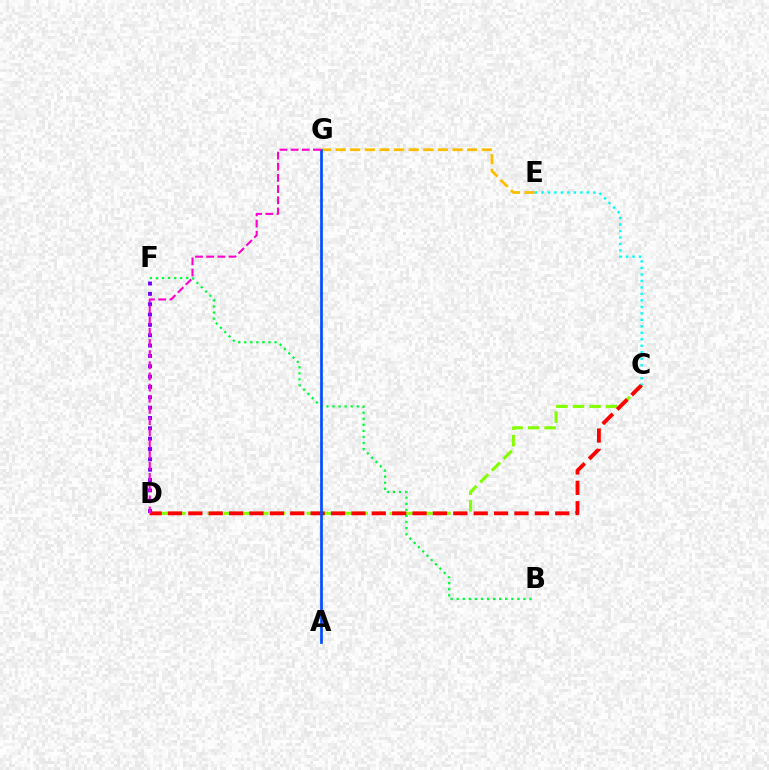{('E', 'G'): [{'color': '#ffbd00', 'line_style': 'dashed', 'thickness': 1.99}], ('B', 'F'): [{'color': '#00ff39', 'line_style': 'dotted', 'thickness': 1.65}], ('C', 'D'): [{'color': '#84ff00', 'line_style': 'dashed', 'thickness': 2.25}, {'color': '#ff0000', 'line_style': 'dashed', 'thickness': 2.77}], ('A', 'G'): [{'color': '#004bff', 'line_style': 'solid', 'thickness': 1.92}], ('D', 'F'): [{'color': '#7200ff', 'line_style': 'dotted', 'thickness': 2.81}], ('C', 'E'): [{'color': '#00fff6', 'line_style': 'dotted', 'thickness': 1.76}], ('D', 'G'): [{'color': '#ff00cf', 'line_style': 'dashed', 'thickness': 1.52}]}